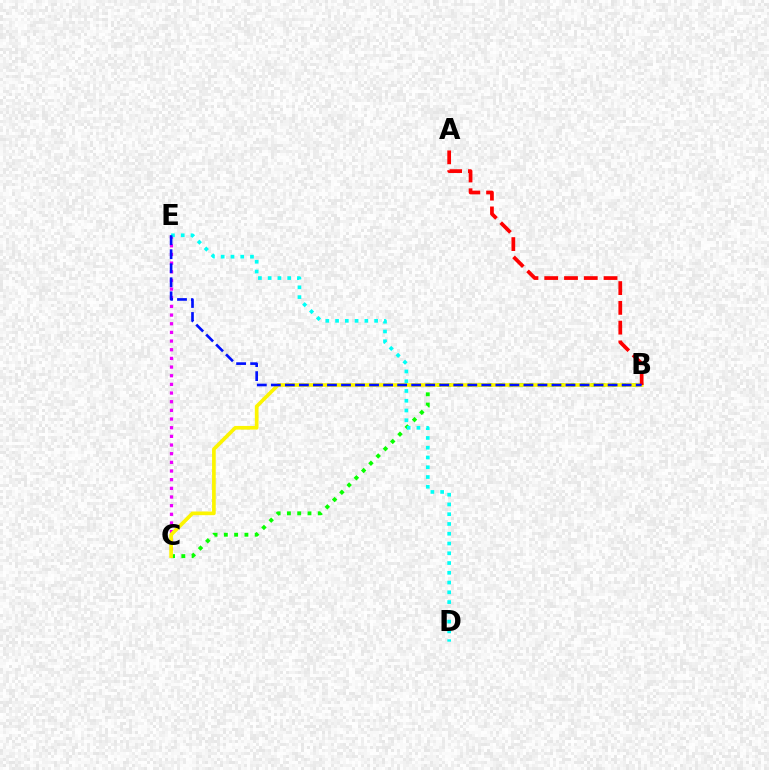{('C', 'E'): [{'color': '#ee00ff', 'line_style': 'dotted', 'thickness': 2.35}], ('B', 'C'): [{'color': '#08ff00', 'line_style': 'dotted', 'thickness': 2.79}, {'color': '#fcf500', 'line_style': 'solid', 'thickness': 2.65}], ('D', 'E'): [{'color': '#00fff6', 'line_style': 'dotted', 'thickness': 2.65}], ('A', 'B'): [{'color': '#ff0000', 'line_style': 'dashed', 'thickness': 2.69}], ('B', 'E'): [{'color': '#0010ff', 'line_style': 'dashed', 'thickness': 1.91}]}